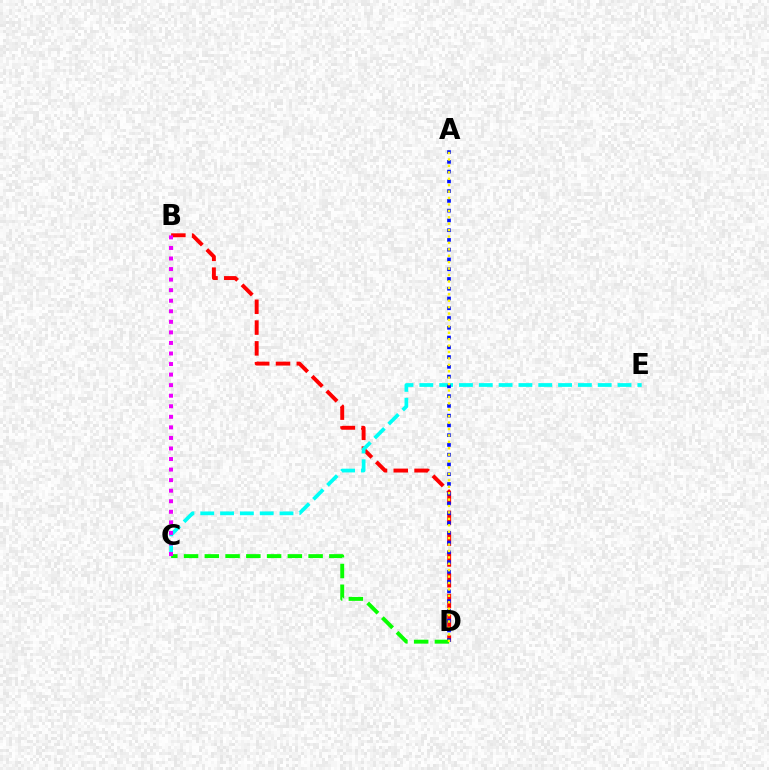{('B', 'D'): [{'color': '#ff0000', 'line_style': 'dashed', 'thickness': 2.82}], ('C', 'E'): [{'color': '#00fff6', 'line_style': 'dashed', 'thickness': 2.69}], ('A', 'D'): [{'color': '#0010ff', 'line_style': 'dotted', 'thickness': 2.65}, {'color': '#fcf500', 'line_style': 'dotted', 'thickness': 1.74}], ('C', 'D'): [{'color': '#08ff00', 'line_style': 'dashed', 'thickness': 2.82}], ('B', 'C'): [{'color': '#ee00ff', 'line_style': 'dotted', 'thickness': 2.87}]}